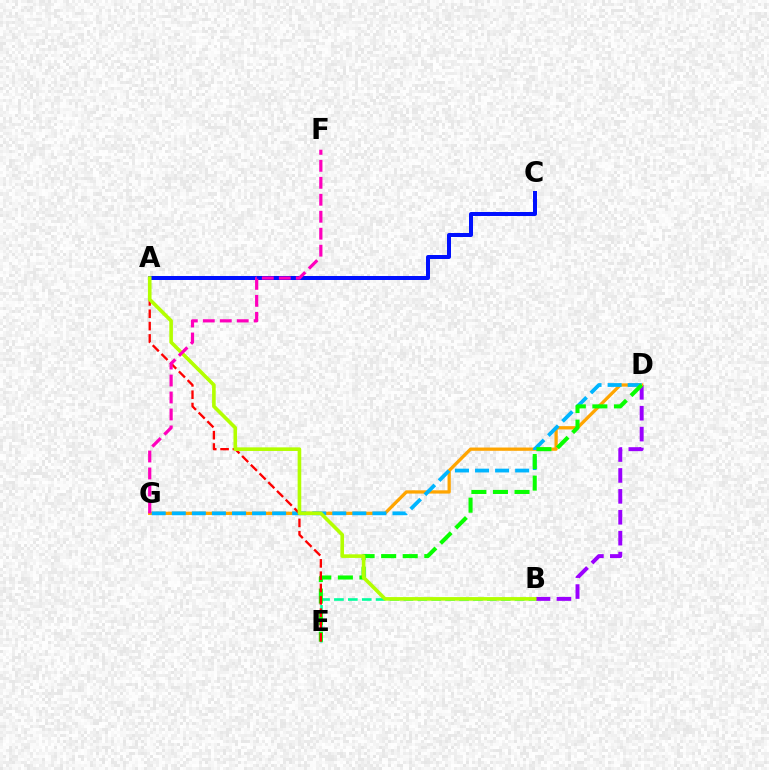{('B', 'D'): [{'color': '#9b00ff', 'line_style': 'dashed', 'thickness': 2.84}], ('D', 'G'): [{'color': '#ffa500', 'line_style': 'solid', 'thickness': 2.35}, {'color': '#00b5ff', 'line_style': 'dashed', 'thickness': 2.73}], ('B', 'E'): [{'color': '#00ff9d', 'line_style': 'dashed', 'thickness': 1.89}], ('D', 'E'): [{'color': '#08ff00', 'line_style': 'dashed', 'thickness': 2.93}], ('A', 'E'): [{'color': '#ff0000', 'line_style': 'dashed', 'thickness': 1.68}], ('A', 'C'): [{'color': '#0010ff', 'line_style': 'solid', 'thickness': 2.88}], ('A', 'B'): [{'color': '#b3ff00', 'line_style': 'solid', 'thickness': 2.6}], ('F', 'G'): [{'color': '#ff00bd', 'line_style': 'dashed', 'thickness': 2.31}]}